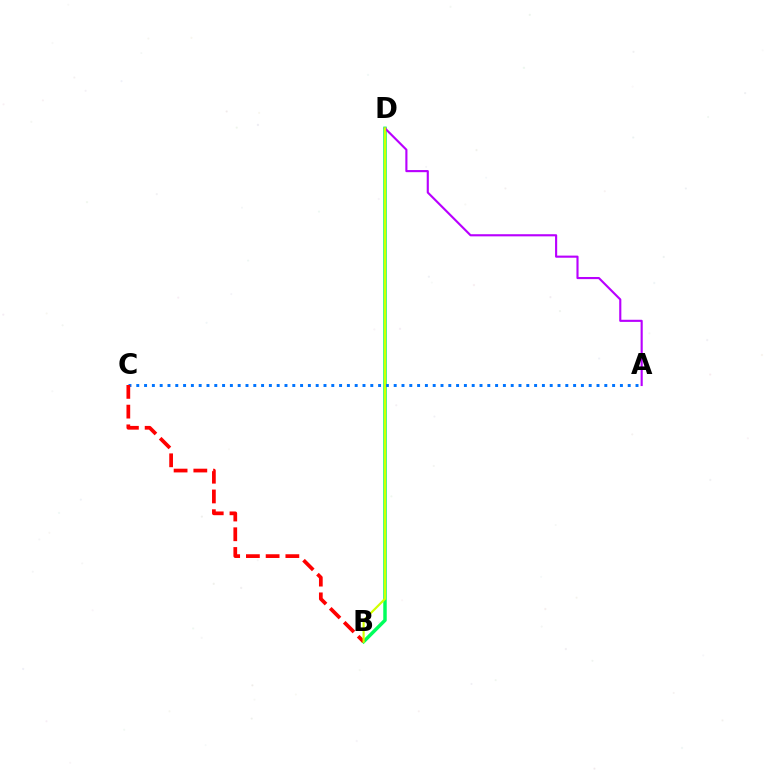{('B', 'D'): [{'color': '#00ff5c', 'line_style': 'solid', 'thickness': 2.5}, {'color': '#d1ff00', 'line_style': 'solid', 'thickness': 1.56}], ('A', 'D'): [{'color': '#b900ff', 'line_style': 'solid', 'thickness': 1.53}], ('A', 'C'): [{'color': '#0074ff', 'line_style': 'dotted', 'thickness': 2.12}], ('B', 'C'): [{'color': '#ff0000', 'line_style': 'dashed', 'thickness': 2.68}]}